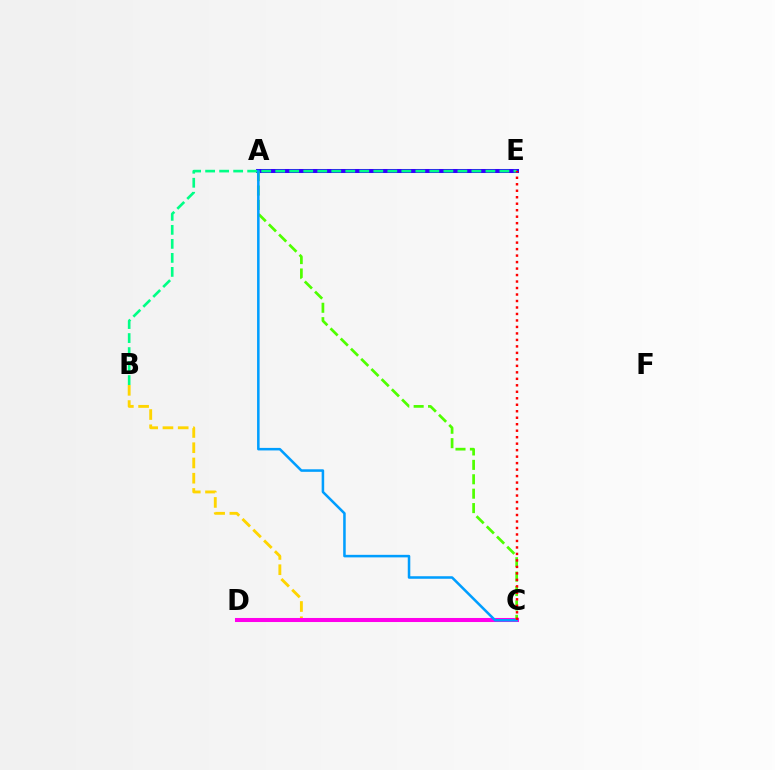{('B', 'C'): [{'color': '#ffd500', 'line_style': 'dashed', 'thickness': 2.07}], ('A', 'E'): [{'color': '#3700ff', 'line_style': 'solid', 'thickness': 2.9}], ('B', 'E'): [{'color': '#00ff86', 'line_style': 'dashed', 'thickness': 1.9}], ('C', 'D'): [{'color': '#ff00ed', 'line_style': 'solid', 'thickness': 2.92}], ('A', 'C'): [{'color': '#4fff00', 'line_style': 'dashed', 'thickness': 1.96}, {'color': '#009eff', 'line_style': 'solid', 'thickness': 1.83}], ('C', 'E'): [{'color': '#ff0000', 'line_style': 'dotted', 'thickness': 1.76}]}